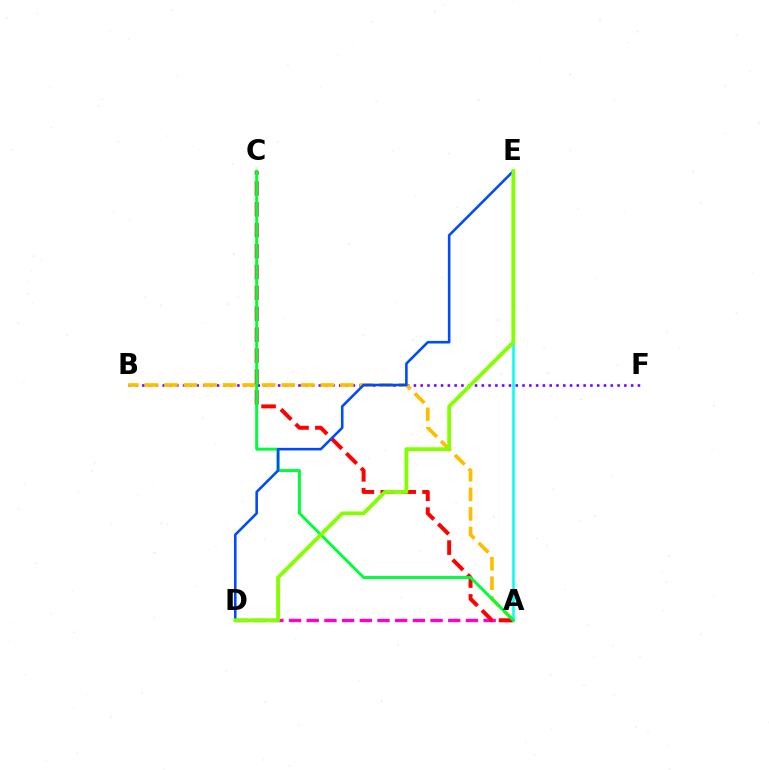{('B', 'F'): [{'color': '#7200ff', 'line_style': 'dotted', 'thickness': 1.84}], ('A', 'B'): [{'color': '#ffbd00', 'line_style': 'dashed', 'thickness': 2.66}], ('A', 'D'): [{'color': '#ff00cf', 'line_style': 'dashed', 'thickness': 2.4}], ('A', 'C'): [{'color': '#ff0000', 'line_style': 'dashed', 'thickness': 2.84}, {'color': '#00ff39', 'line_style': 'solid', 'thickness': 2.12}], ('A', 'E'): [{'color': '#00fff6', 'line_style': 'solid', 'thickness': 1.84}], ('D', 'E'): [{'color': '#004bff', 'line_style': 'solid', 'thickness': 1.86}, {'color': '#84ff00', 'line_style': 'solid', 'thickness': 2.75}]}